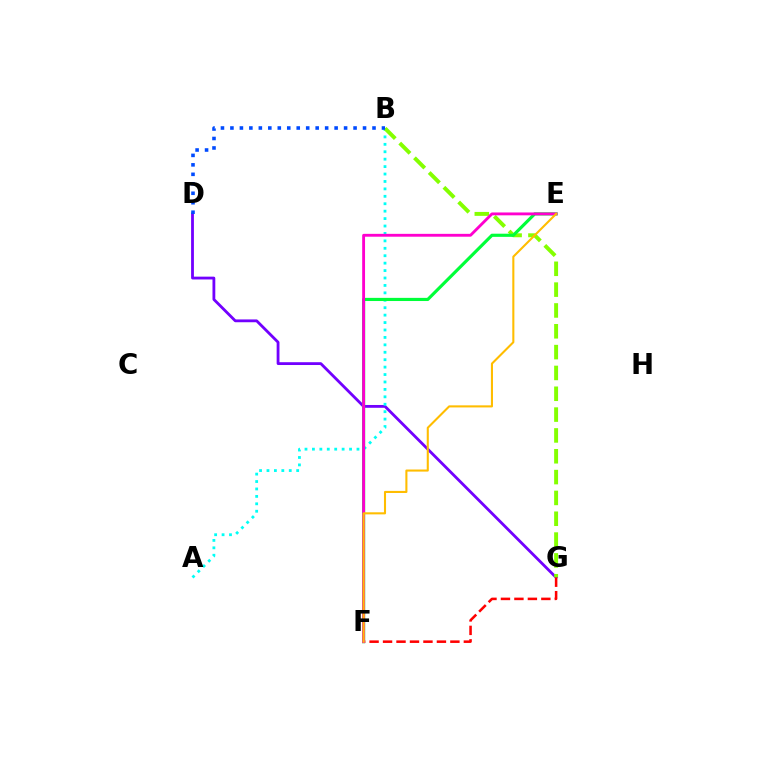{('D', 'G'): [{'color': '#7200ff', 'line_style': 'solid', 'thickness': 2.02}], ('A', 'B'): [{'color': '#00fff6', 'line_style': 'dotted', 'thickness': 2.02}], ('B', 'G'): [{'color': '#84ff00', 'line_style': 'dashed', 'thickness': 2.83}], ('E', 'F'): [{'color': '#00ff39', 'line_style': 'solid', 'thickness': 2.27}, {'color': '#ff00cf', 'line_style': 'solid', 'thickness': 2.06}, {'color': '#ffbd00', 'line_style': 'solid', 'thickness': 1.5}], ('F', 'G'): [{'color': '#ff0000', 'line_style': 'dashed', 'thickness': 1.83}], ('B', 'D'): [{'color': '#004bff', 'line_style': 'dotted', 'thickness': 2.57}]}